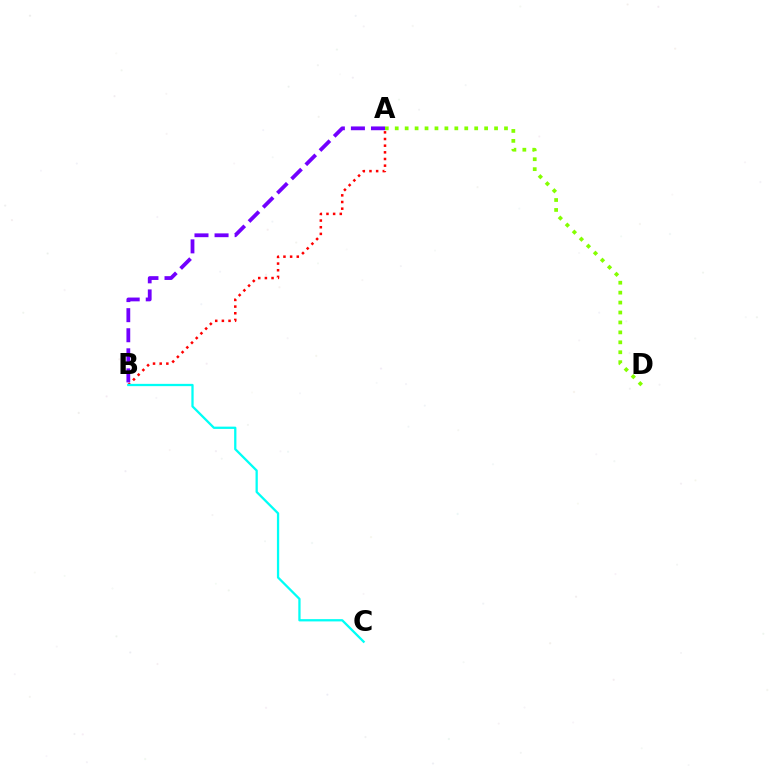{('A', 'B'): [{'color': '#ff0000', 'line_style': 'dotted', 'thickness': 1.81}, {'color': '#7200ff', 'line_style': 'dashed', 'thickness': 2.73}], ('B', 'C'): [{'color': '#00fff6', 'line_style': 'solid', 'thickness': 1.64}], ('A', 'D'): [{'color': '#84ff00', 'line_style': 'dotted', 'thickness': 2.7}]}